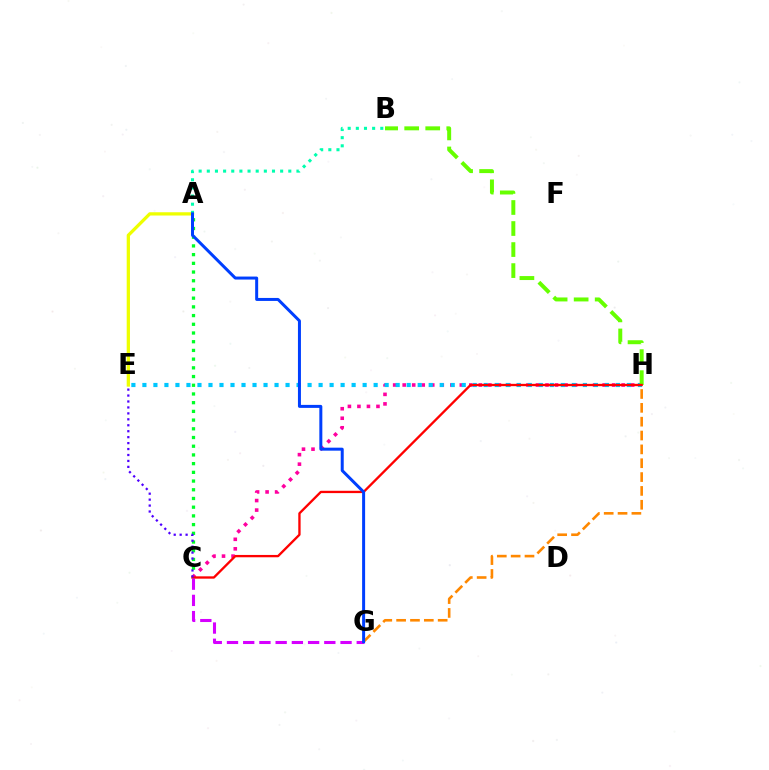{('A', 'C'): [{'color': '#00ff27', 'line_style': 'dotted', 'thickness': 2.37}], ('C', 'H'): [{'color': '#ff00a0', 'line_style': 'dotted', 'thickness': 2.59}, {'color': '#ff0000', 'line_style': 'solid', 'thickness': 1.68}], ('E', 'H'): [{'color': '#00c7ff', 'line_style': 'dotted', 'thickness': 2.99}], ('B', 'H'): [{'color': '#66ff00', 'line_style': 'dashed', 'thickness': 2.86}], ('A', 'E'): [{'color': '#eeff00', 'line_style': 'solid', 'thickness': 2.36}], ('C', 'G'): [{'color': '#d600ff', 'line_style': 'dashed', 'thickness': 2.2}], ('G', 'H'): [{'color': '#ff8800', 'line_style': 'dashed', 'thickness': 1.88}], ('A', 'B'): [{'color': '#00ffaf', 'line_style': 'dotted', 'thickness': 2.21}], ('C', 'E'): [{'color': '#4f00ff', 'line_style': 'dotted', 'thickness': 1.62}], ('A', 'G'): [{'color': '#003fff', 'line_style': 'solid', 'thickness': 2.16}]}